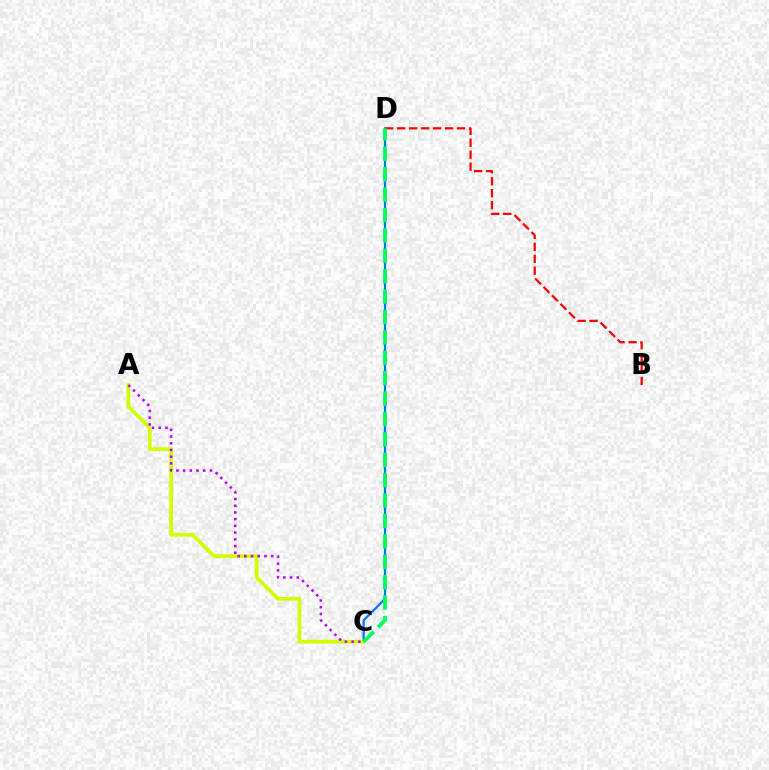{('B', 'D'): [{'color': '#ff0000', 'line_style': 'dashed', 'thickness': 1.63}], ('C', 'D'): [{'color': '#0074ff', 'line_style': 'solid', 'thickness': 1.62}, {'color': '#00ff5c', 'line_style': 'dashed', 'thickness': 2.77}], ('A', 'C'): [{'color': '#d1ff00', 'line_style': 'solid', 'thickness': 2.68}, {'color': '#b900ff', 'line_style': 'dotted', 'thickness': 1.82}]}